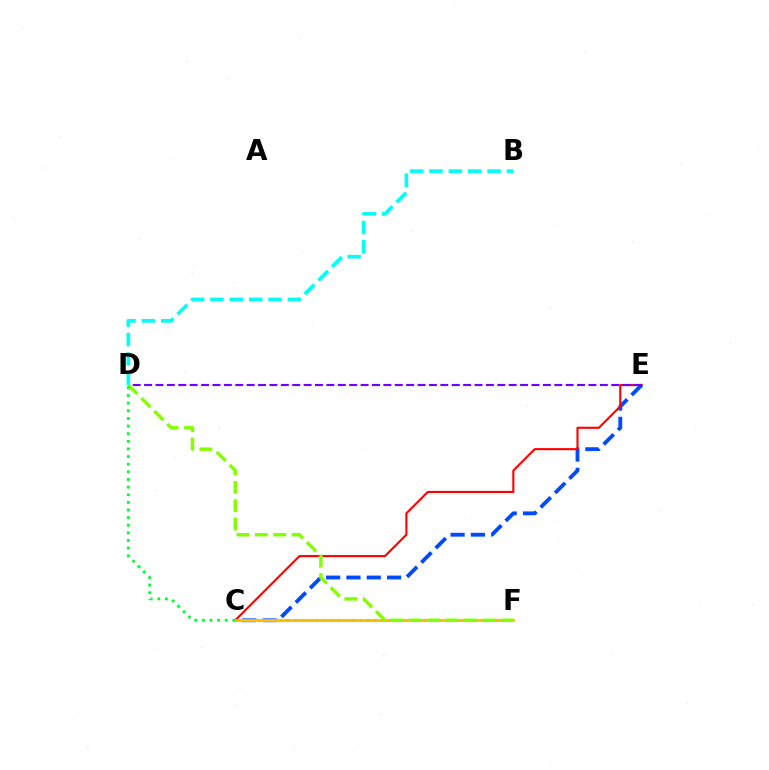{('C', 'E'): [{'color': '#004bff', 'line_style': 'dashed', 'thickness': 2.76}, {'color': '#ff0000', 'line_style': 'solid', 'thickness': 1.52}], ('D', 'E'): [{'color': '#7200ff', 'line_style': 'dashed', 'thickness': 1.55}], ('C', 'F'): [{'color': '#ff00cf', 'line_style': 'dotted', 'thickness': 1.96}, {'color': '#ffbd00', 'line_style': 'solid', 'thickness': 2.06}], ('B', 'D'): [{'color': '#00fff6', 'line_style': 'dashed', 'thickness': 2.63}], ('D', 'F'): [{'color': '#84ff00', 'line_style': 'dashed', 'thickness': 2.49}], ('C', 'D'): [{'color': '#00ff39', 'line_style': 'dotted', 'thickness': 2.07}]}